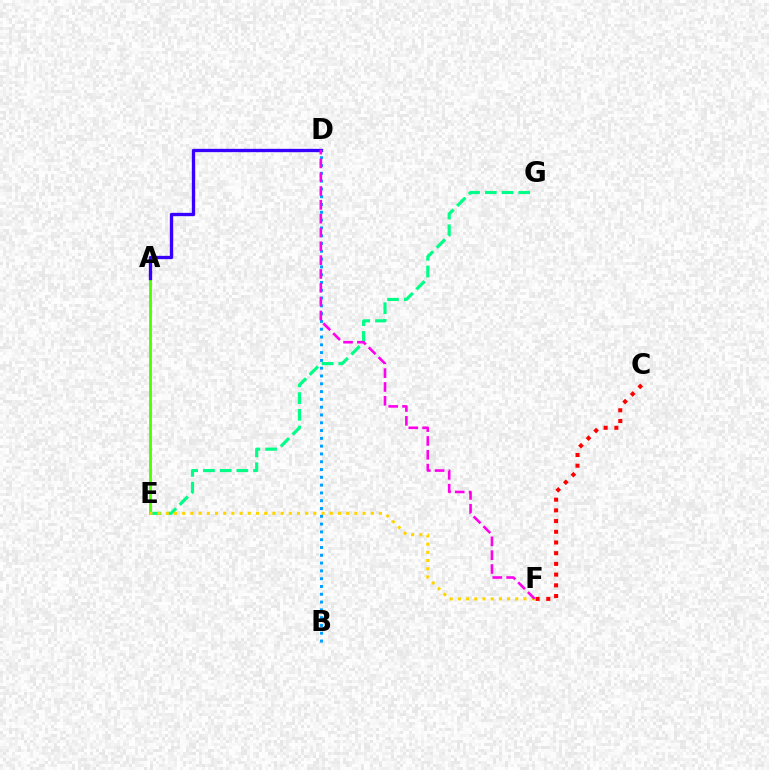{('A', 'E'): [{'color': '#4fff00', 'line_style': 'solid', 'thickness': 2.04}], ('A', 'D'): [{'color': '#3700ff', 'line_style': 'solid', 'thickness': 2.39}], ('E', 'G'): [{'color': '#00ff86', 'line_style': 'dashed', 'thickness': 2.27}], ('C', 'F'): [{'color': '#ff0000', 'line_style': 'dotted', 'thickness': 2.91}], ('E', 'F'): [{'color': '#ffd500', 'line_style': 'dotted', 'thickness': 2.23}], ('B', 'D'): [{'color': '#009eff', 'line_style': 'dotted', 'thickness': 2.12}], ('D', 'F'): [{'color': '#ff00ed', 'line_style': 'dashed', 'thickness': 1.88}]}